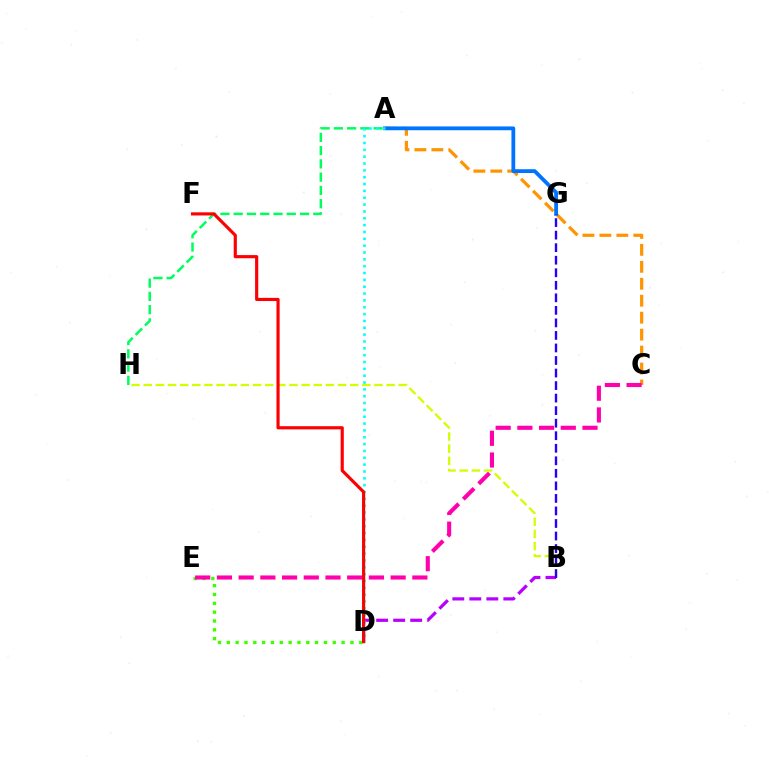{('B', 'D'): [{'color': '#b900ff', 'line_style': 'dashed', 'thickness': 2.31}], ('D', 'E'): [{'color': '#3dff00', 'line_style': 'dotted', 'thickness': 2.4}], ('B', 'H'): [{'color': '#d1ff00', 'line_style': 'dashed', 'thickness': 1.65}], ('A', 'C'): [{'color': '#ff9400', 'line_style': 'dashed', 'thickness': 2.3}], ('A', 'H'): [{'color': '#00ff5c', 'line_style': 'dashed', 'thickness': 1.8}], ('A', 'G'): [{'color': '#0074ff', 'line_style': 'solid', 'thickness': 2.74}], ('B', 'G'): [{'color': '#2500ff', 'line_style': 'dashed', 'thickness': 1.7}], ('A', 'D'): [{'color': '#00fff6', 'line_style': 'dotted', 'thickness': 1.86}], ('C', 'E'): [{'color': '#ff00ac', 'line_style': 'dashed', 'thickness': 2.95}], ('D', 'F'): [{'color': '#ff0000', 'line_style': 'solid', 'thickness': 2.27}]}